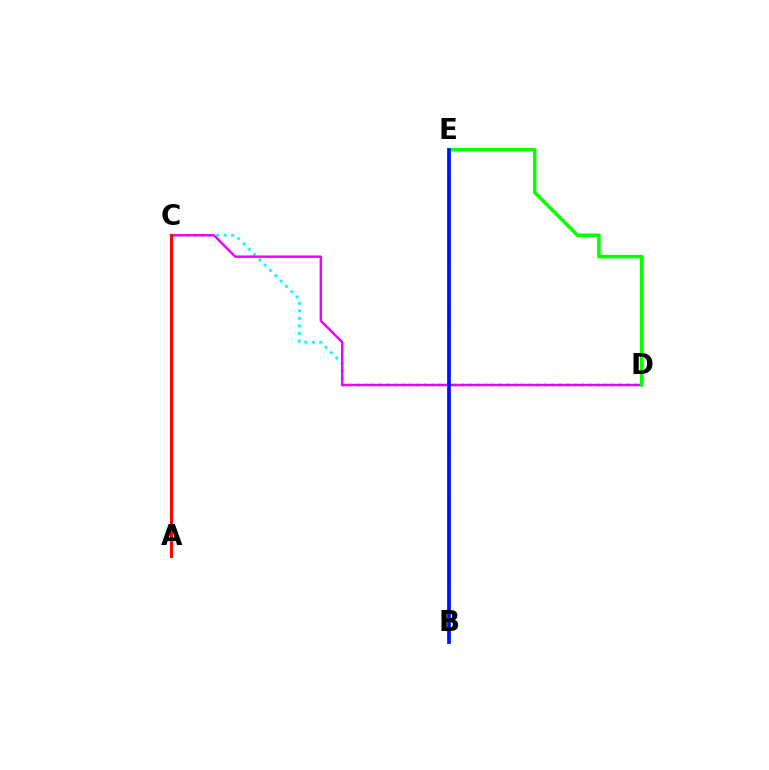{('C', 'D'): [{'color': '#00fff6', 'line_style': 'dotted', 'thickness': 2.04}, {'color': '#ee00ff', 'line_style': 'solid', 'thickness': 1.77}], ('B', 'E'): [{'color': '#fcf500', 'line_style': 'dotted', 'thickness': 2.49}, {'color': '#0010ff', 'line_style': 'solid', 'thickness': 2.67}], ('A', 'C'): [{'color': '#ff0000', 'line_style': 'solid', 'thickness': 2.14}], ('D', 'E'): [{'color': '#08ff00', 'line_style': 'solid', 'thickness': 2.54}]}